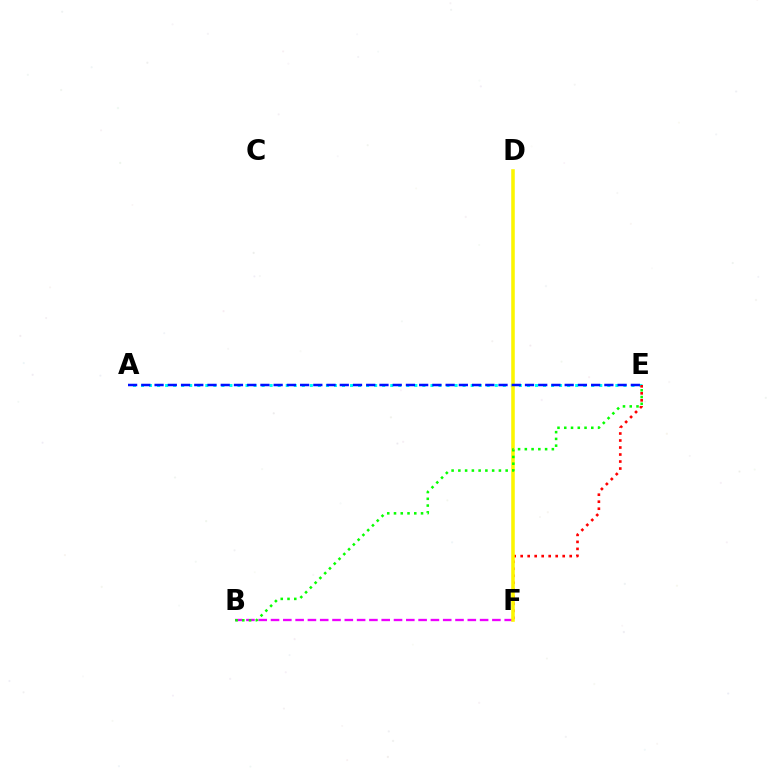{('A', 'E'): [{'color': '#00fff6', 'line_style': 'dotted', 'thickness': 2.18}, {'color': '#0010ff', 'line_style': 'dashed', 'thickness': 1.8}], ('E', 'F'): [{'color': '#ff0000', 'line_style': 'dotted', 'thickness': 1.9}], ('B', 'F'): [{'color': '#ee00ff', 'line_style': 'dashed', 'thickness': 1.67}], ('D', 'F'): [{'color': '#fcf500', 'line_style': 'solid', 'thickness': 2.56}], ('B', 'E'): [{'color': '#08ff00', 'line_style': 'dotted', 'thickness': 1.84}]}